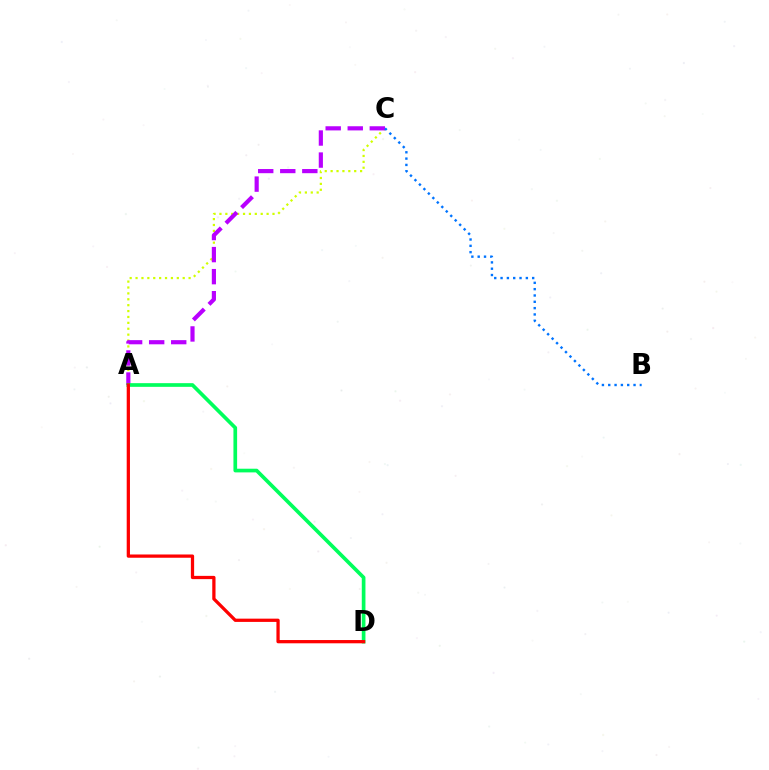{('A', 'C'): [{'color': '#d1ff00', 'line_style': 'dotted', 'thickness': 1.6}, {'color': '#b900ff', 'line_style': 'dashed', 'thickness': 3.0}], ('A', 'D'): [{'color': '#00ff5c', 'line_style': 'solid', 'thickness': 2.65}, {'color': '#ff0000', 'line_style': 'solid', 'thickness': 2.35}], ('B', 'C'): [{'color': '#0074ff', 'line_style': 'dotted', 'thickness': 1.72}]}